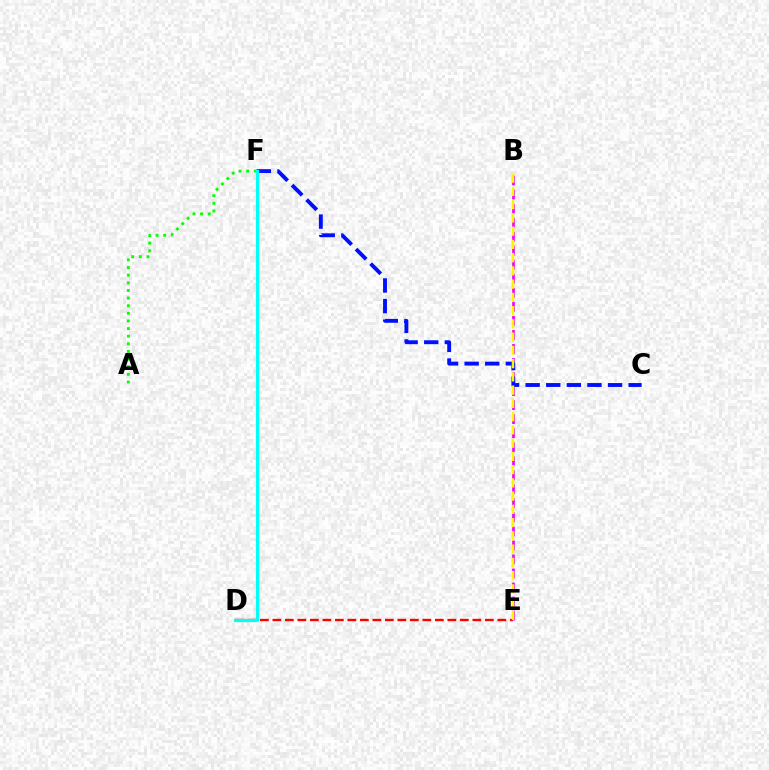{('D', 'E'): [{'color': '#ff0000', 'line_style': 'dashed', 'thickness': 1.7}], ('B', 'E'): [{'color': '#ee00ff', 'line_style': 'dashed', 'thickness': 1.91}, {'color': '#fcf500', 'line_style': 'dashed', 'thickness': 1.8}], ('A', 'F'): [{'color': '#08ff00', 'line_style': 'dotted', 'thickness': 2.07}], ('C', 'F'): [{'color': '#0010ff', 'line_style': 'dashed', 'thickness': 2.8}], ('D', 'F'): [{'color': '#00fff6', 'line_style': 'solid', 'thickness': 2.31}]}